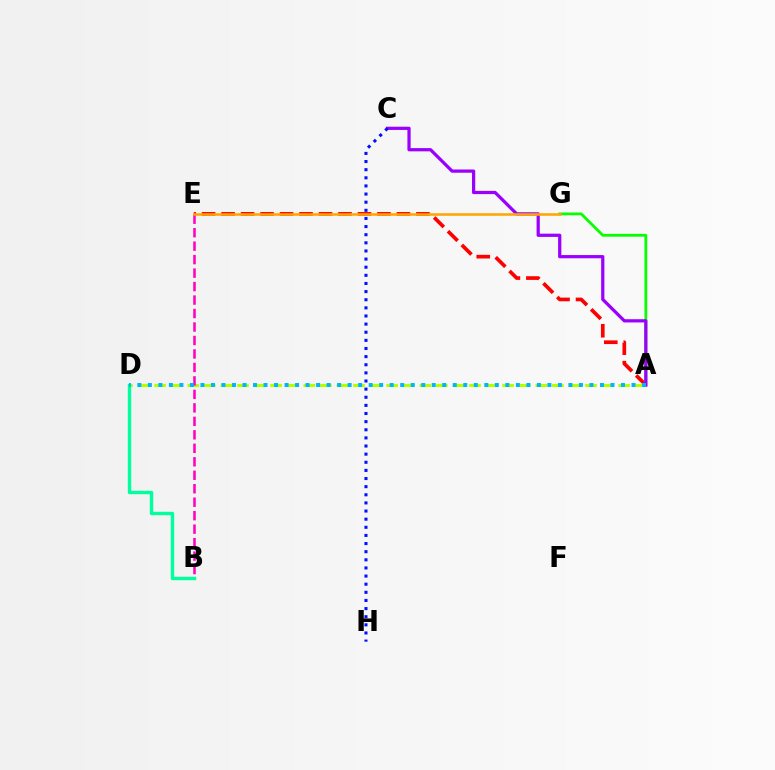{('A', 'E'): [{'color': '#ff0000', 'line_style': 'dashed', 'thickness': 2.65}], ('A', 'D'): [{'color': '#b3ff00', 'line_style': 'dashed', 'thickness': 2.25}, {'color': '#00b5ff', 'line_style': 'dotted', 'thickness': 2.86}], ('B', 'E'): [{'color': '#ff00bd', 'line_style': 'dashed', 'thickness': 1.83}], ('A', 'G'): [{'color': '#08ff00', 'line_style': 'solid', 'thickness': 2.01}], ('B', 'D'): [{'color': '#00ff9d', 'line_style': 'solid', 'thickness': 2.45}], ('A', 'C'): [{'color': '#9b00ff', 'line_style': 'solid', 'thickness': 2.33}], ('E', 'G'): [{'color': '#ffa500', 'line_style': 'solid', 'thickness': 1.83}], ('C', 'H'): [{'color': '#0010ff', 'line_style': 'dotted', 'thickness': 2.21}]}